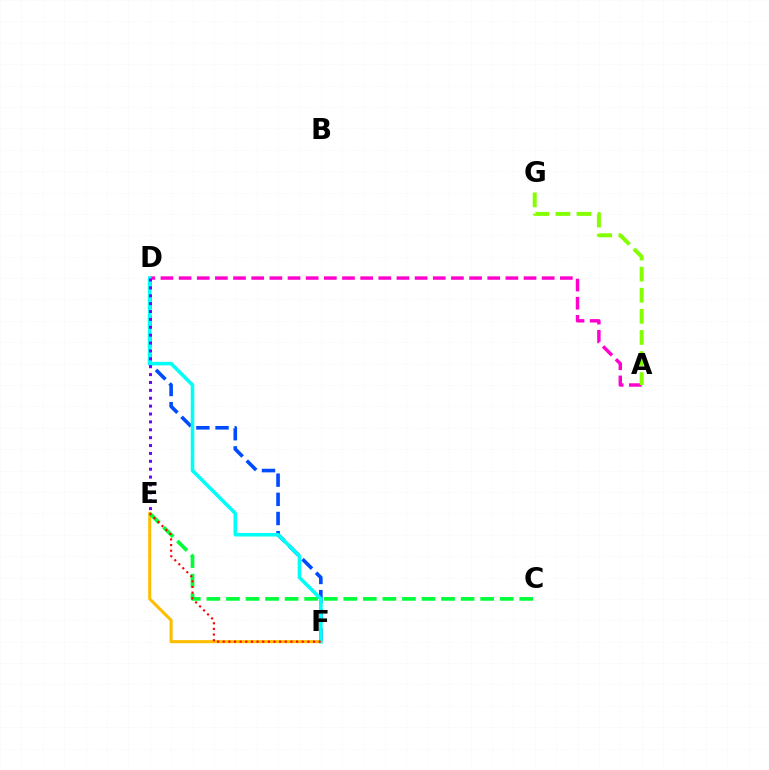{('D', 'F'): [{'color': '#004bff', 'line_style': 'dashed', 'thickness': 2.6}, {'color': '#00fff6', 'line_style': 'solid', 'thickness': 2.56}], ('E', 'F'): [{'color': '#ffbd00', 'line_style': 'solid', 'thickness': 2.21}, {'color': '#ff0000', 'line_style': 'dotted', 'thickness': 1.53}], ('A', 'D'): [{'color': '#ff00cf', 'line_style': 'dashed', 'thickness': 2.47}], ('C', 'E'): [{'color': '#00ff39', 'line_style': 'dashed', 'thickness': 2.66}], ('D', 'E'): [{'color': '#7200ff', 'line_style': 'dotted', 'thickness': 2.14}], ('A', 'G'): [{'color': '#84ff00', 'line_style': 'dashed', 'thickness': 2.86}]}